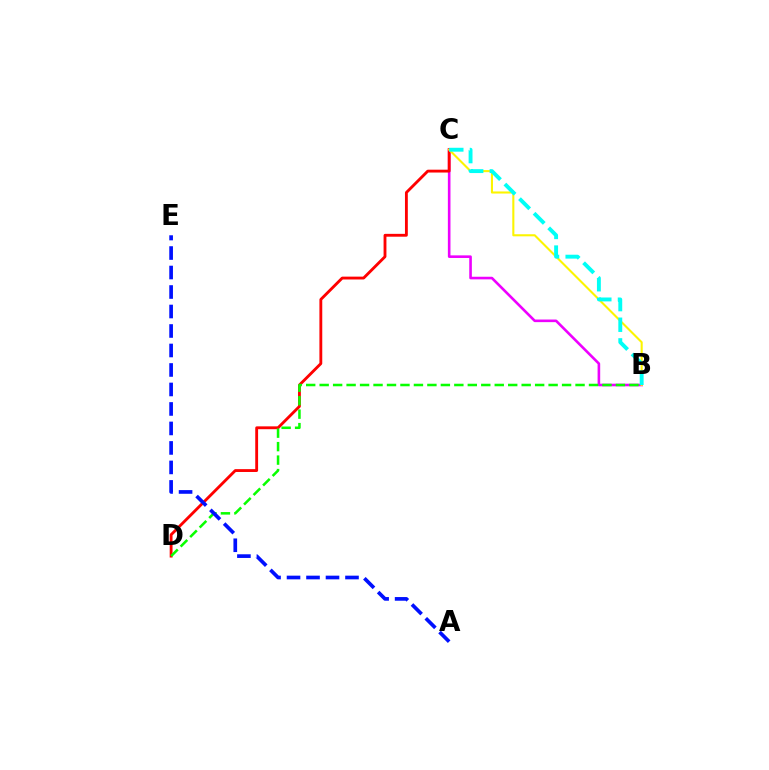{('B', 'C'): [{'color': '#ee00ff', 'line_style': 'solid', 'thickness': 1.88}, {'color': '#fcf500', 'line_style': 'solid', 'thickness': 1.5}, {'color': '#00fff6', 'line_style': 'dashed', 'thickness': 2.8}], ('C', 'D'): [{'color': '#ff0000', 'line_style': 'solid', 'thickness': 2.05}], ('B', 'D'): [{'color': '#08ff00', 'line_style': 'dashed', 'thickness': 1.83}], ('A', 'E'): [{'color': '#0010ff', 'line_style': 'dashed', 'thickness': 2.65}]}